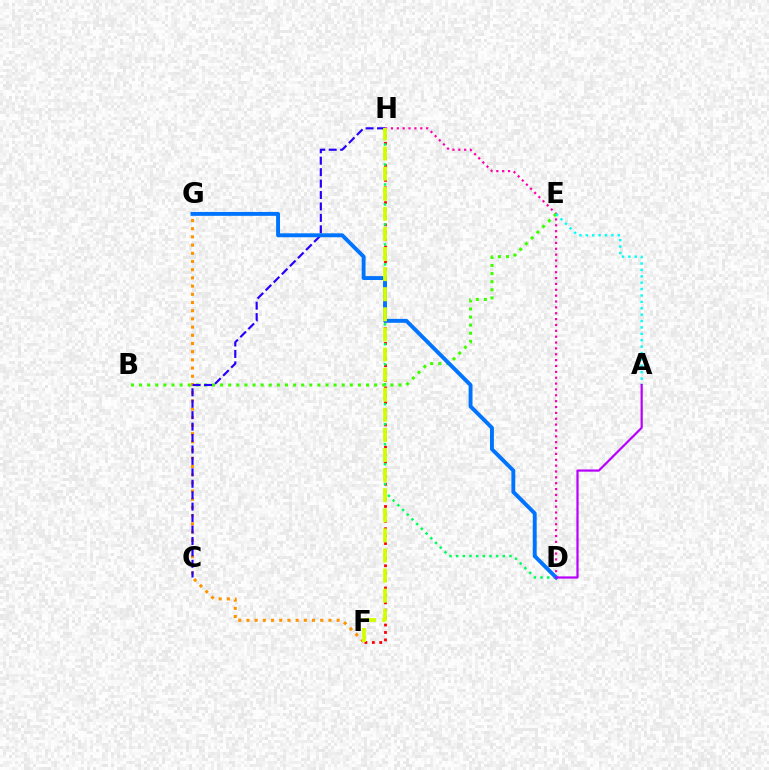{('D', 'H'): [{'color': '#ff00ac', 'line_style': 'dotted', 'thickness': 1.59}, {'color': '#00ff5c', 'line_style': 'dotted', 'thickness': 1.81}], ('F', 'G'): [{'color': '#ff9400', 'line_style': 'dotted', 'thickness': 2.23}], ('F', 'H'): [{'color': '#ff0000', 'line_style': 'dotted', 'thickness': 2.01}, {'color': '#d1ff00', 'line_style': 'dashed', 'thickness': 2.73}], ('B', 'E'): [{'color': '#3dff00', 'line_style': 'dotted', 'thickness': 2.2}], ('C', 'H'): [{'color': '#2500ff', 'line_style': 'dashed', 'thickness': 1.55}], ('D', 'G'): [{'color': '#0074ff', 'line_style': 'solid', 'thickness': 2.81}], ('A', 'E'): [{'color': '#00fff6', 'line_style': 'dotted', 'thickness': 1.74}], ('A', 'D'): [{'color': '#b900ff', 'line_style': 'solid', 'thickness': 1.59}]}